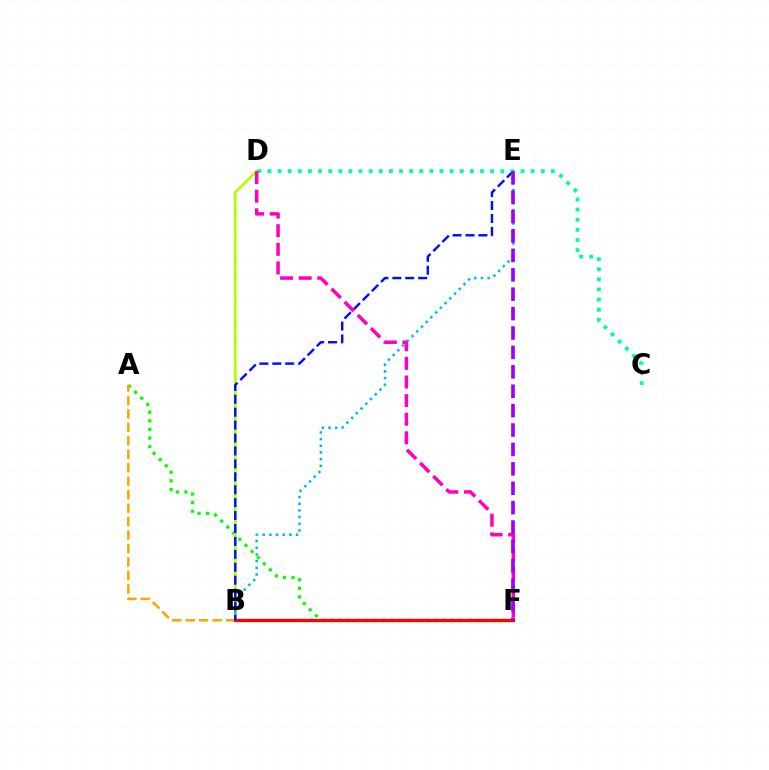{('A', 'F'): [{'color': '#08ff00', 'line_style': 'dotted', 'thickness': 2.34}], ('B', 'D'): [{'color': '#b3ff00', 'line_style': 'solid', 'thickness': 1.97}], ('A', 'B'): [{'color': '#ffa500', 'line_style': 'dashed', 'thickness': 1.83}], ('B', 'F'): [{'color': '#ff0000', 'line_style': 'solid', 'thickness': 2.36}], ('B', 'E'): [{'color': '#00b5ff', 'line_style': 'dotted', 'thickness': 1.81}, {'color': '#0010ff', 'line_style': 'dashed', 'thickness': 1.76}], ('C', 'D'): [{'color': '#00ff9d', 'line_style': 'dotted', 'thickness': 2.75}], ('D', 'F'): [{'color': '#ff00bd', 'line_style': 'dashed', 'thickness': 2.53}], ('E', 'F'): [{'color': '#9b00ff', 'line_style': 'dashed', 'thickness': 2.64}]}